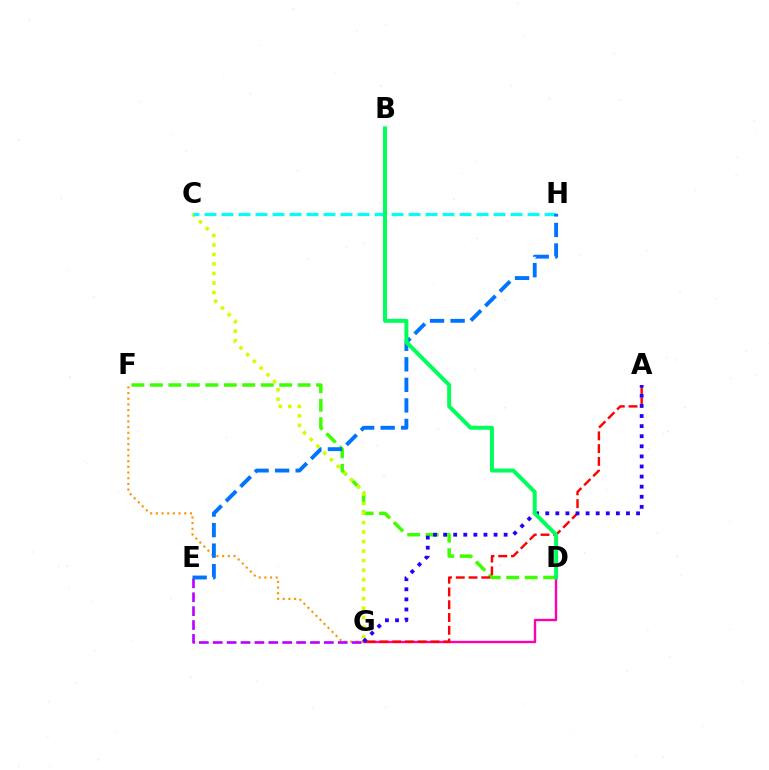{('D', 'F'): [{'color': '#3dff00', 'line_style': 'dashed', 'thickness': 2.51}], ('D', 'G'): [{'color': '#ff00ac', 'line_style': 'solid', 'thickness': 1.7}], ('F', 'G'): [{'color': '#ff9400', 'line_style': 'dotted', 'thickness': 1.54}], ('C', 'G'): [{'color': '#d1ff00', 'line_style': 'dotted', 'thickness': 2.59}], ('E', 'G'): [{'color': '#b900ff', 'line_style': 'dashed', 'thickness': 1.89}], ('A', 'G'): [{'color': '#ff0000', 'line_style': 'dashed', 'thickness': 1.74}, {'color': '#2500ff', 'line_style': 'dotted', 'thickness': 2.74}], ('C', 'H'): [{'color': '#00fff6', 'line_style': 'dashed', 'thickness': 2.31}], ('E', 'H'): [{'color': '#0074ff', 'line_style': 'dashed', 'thickness': 2.79}], ('B', 'D'): [{'color': '#00ff5c', 'line_style': 'solid', 'thickness': 2.86}]}